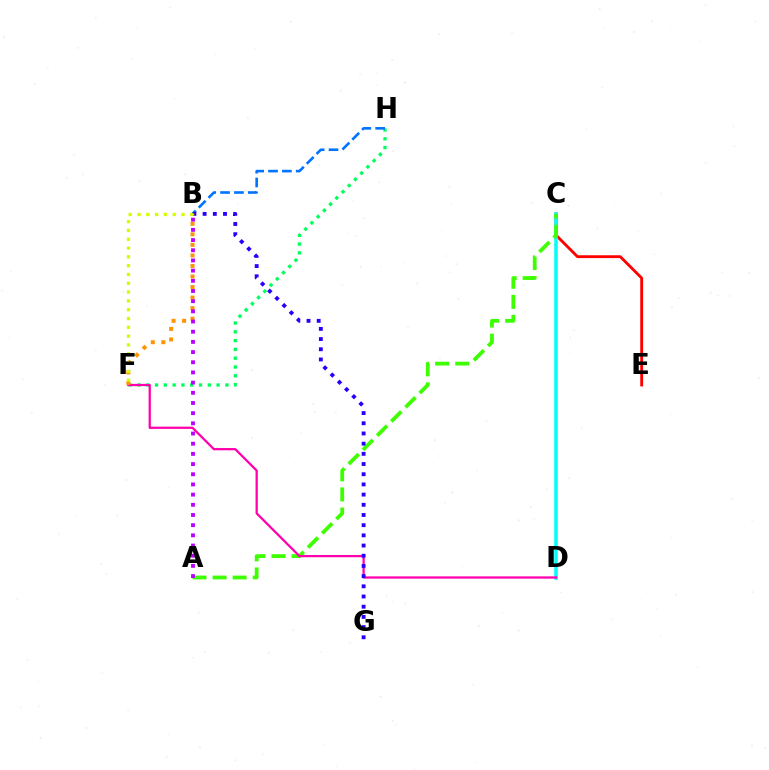{('C', 'E'): [{'color': '#ff0000', 'line_style': 'solid', 'thickness': 2.05}], ('C', 'D'): [{'color': '#00fff6', 'line_style': 'solid', 'thickness': 2.54}], ('A', 'C'): [{'color': '#3dff00', 'line_style': 'dashed', 'thickness': 2.73}], ('F', 'H'): [{'color': '#00ff5c', 'line_style': 'dotted', 'thickness': 2.39}], ('D', 'F'): [{'color': '#ff00ac', 'line_style': 'solid', 'thickness': 1.62}], ('B', 'H'): [{'color': '#0074ff', 'line_style': 'dashed', 'thickness': 1.88}], ('B', 'G'): [{'color': '#2500ff', 'line_style': 'dotted', 'thickness': 2.77}], ('B', 'F'): [{'color': '#ff9400', 'line_style': 'dotted', 'thickness': 2.86}, {'color': '#d1ff00', 'line_style': 'dotted', 'thickness': 2.39}], ('A', 'B'): [{'color': '#b900ff', 'line_style': 'dotted', 'thickness': 2.77}]}